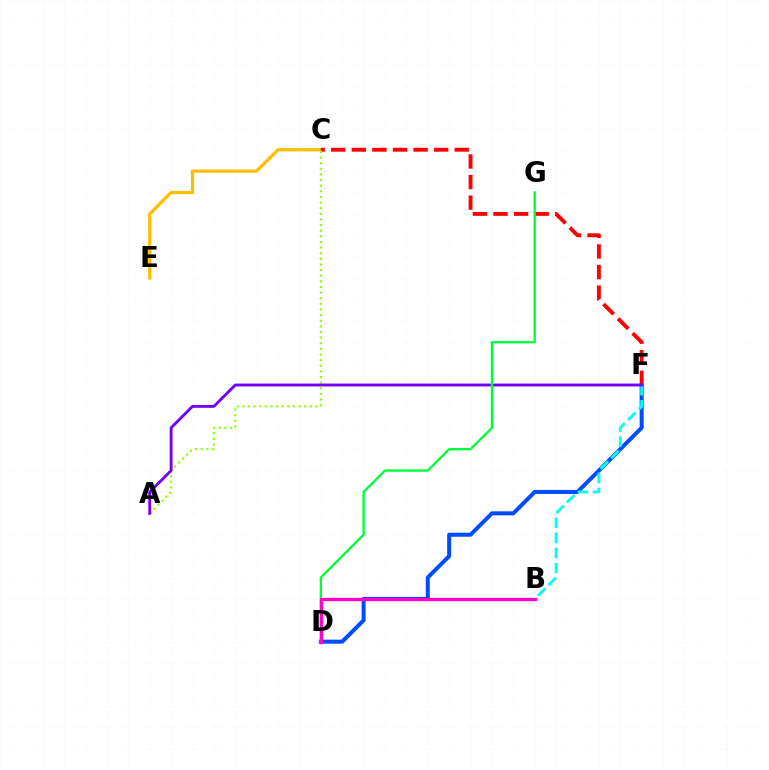{('D', 'F'): [{'color': '#004bff', 'line_style': 'solid', 'thickness': 2.89}], ('C', 'E'): [{'color': '#ffbd00', 'line_style': 'solid', 'thickness': 2.34}], ('B', 'F'): [{'color': '#00fff6', 'line_style': 'dashed', 'thickness': 2.04}], ('C', 'F'): [{'color': '#ff0000', 'line_style': 'dashed', 'thickness': 2.8}], ('A', 'C'): [{'color': '#84ff00', 'line_style': 'dotted', 'thickness': 1.53}], ('A', 'F'): [{'color': '#7200ff', 'line_style': 'solid', 'thickness': 2.06}], ('D', 'G'): [{'color': '#00ff39', 'line_style': 'solid', 'thickness': 1.68}], ('B', 'D'): [{'color': '#ff00cf', 'line_style': 'solid', 'thickness': 2.38}]}